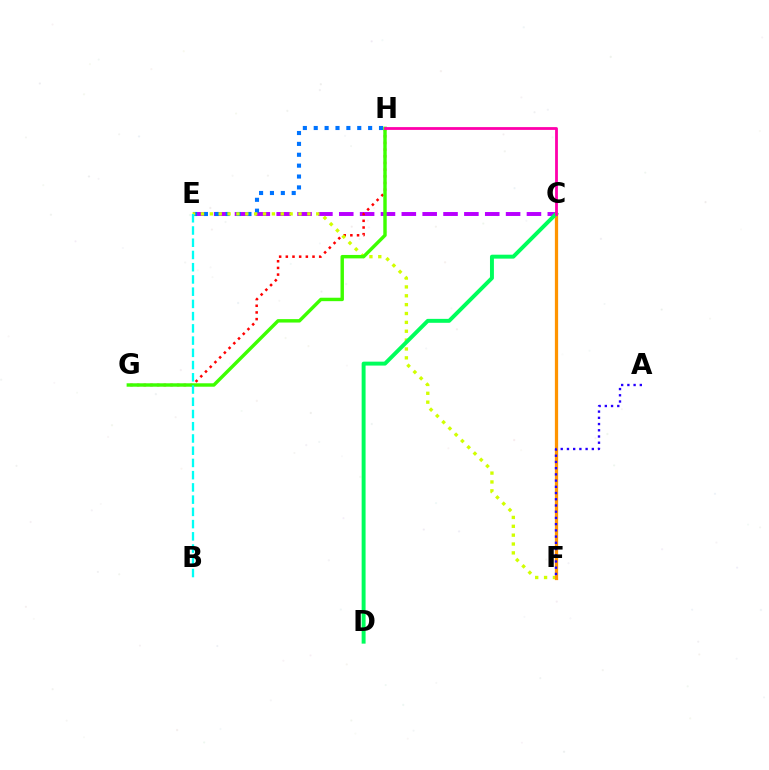{('C', 'E'): [{'color': '#b900ff', 'line_style': 'dashed', 'thickness': 2.83}], ('G', 'H'): [{'color': '#ff0000', 'line_style': 'dotted', 'thickness': 1.81}, {'color': '#3dff00', 'line_style': 'solid', 'thickness': 2.47}], ('E', 'H'): [{'color': '#0074ff', 'line_style': 'dotted', 'thickness': 2.96}], ('E', 'F'): [{'color': '#d1ff00', 'line_style': 'dotted', 'thickness': 2.41}], ('C', 'F'): [{'color': '#ff9400', 'line_style': 'solid', 'thickness': 2.34}], ('C', 'D'): [{'color': '#00ff5c', 'line_style': 'solid', 'thickness': 2.83}], ('A', 'F'): [{'color': '#2500ff', 'line_style': 'dotted', 'thickness': 1.69}], ('C', 'H'): [{'color': '#ff00ac', 'line_style': 'solid', 'thickness': 2.01}], ('B', 'E'): [{'color': '#00fff6', 'line_style': 'dashed', 'thickness': 1.66}]}